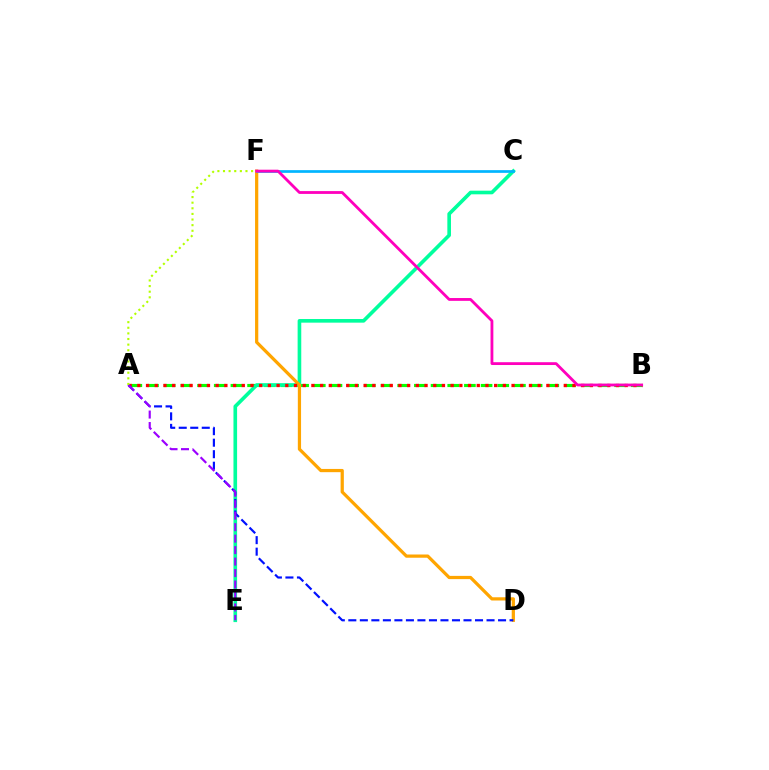{('A', 'B'): [{'color': '#08ff00', 'line_style': 'dashed', 'thickness': 2.27}, {'color': '#ff0000', 'line_style': 'dotted', 'thickness': 2.36}], ('C', 'E'): [{'color': '#00ff9d', 'line_style': 'solid', 'thickness': 2.62}], ('D', 'F'): [{'color': '#ffa500', 'line_style': 'solid', 'thickness': 2.33}], ('C', 'F'): [{'color': '#00b5ff', 'line_style': 'solid', 'thickness': 1.94}], ('A', 'D'): [{'color': '#0010ff', 'line_style': 'dashed', 'thickness': 1.56}], ('B', 'F'): [{'color': '#ff00bd', 'line_style': 'solid', 'thickness': 2.03}], ('A', 'E'): [{'color': '#9b00ff', 'line_style': 'dashed', 'thickness': 1.56}], ('A', 'F'): [{'color': '#b3ff00', 'line_style': 'dotted', 'thickness': 1.53}]}